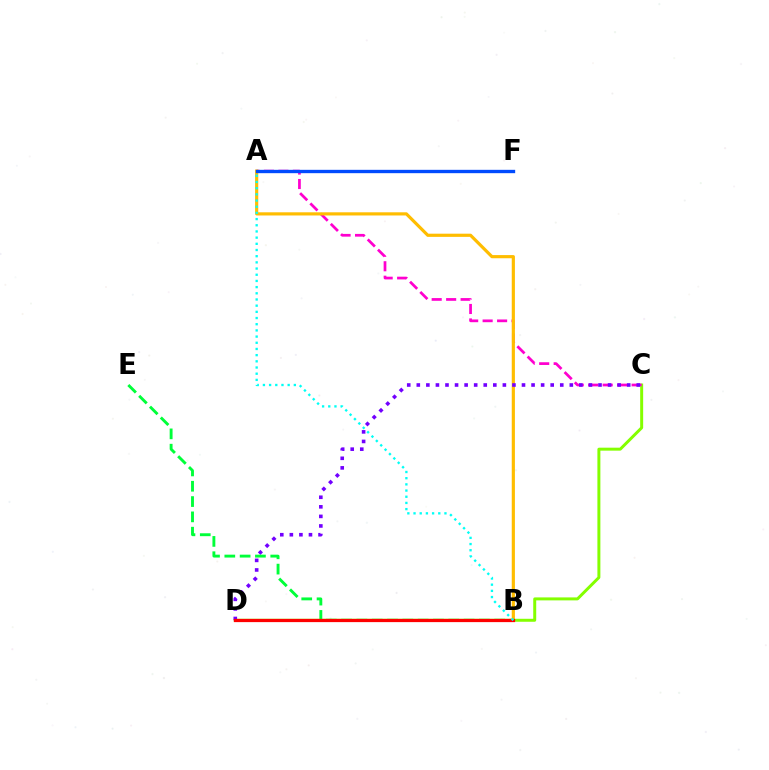{('C', 'D'): [{'color': '#84ff00', 'line_style': 'solid', 'thickness': 2.14}, {'color': '#7200ff', 'line_style': 'dotted', 'thickness': 2.6}], ('A', 'C'): [{'color': '#ff00cf', 'line_style': 'dashed', 'thickness': 1.97}], ('A', 'B'): [{'color': '#ffbd00', 'line_style': 'solid', 'thickness': 2.29}, {'color': '#00fff6', 'line_style': 'dotted', 'thickness': 1.68}], ('B', 'E'): [{'color': '#00ff39', 'line_style': 'dashed', 'thickness': 2.08}], ('B', 'D'): [{'color': '#ff0000', 'line_style': 'solid', 'thickness': 2.33}], ('A', 'F'): [{'color': '#004bff', 'line_style': 'solid', 'thickness': 2.41}]}